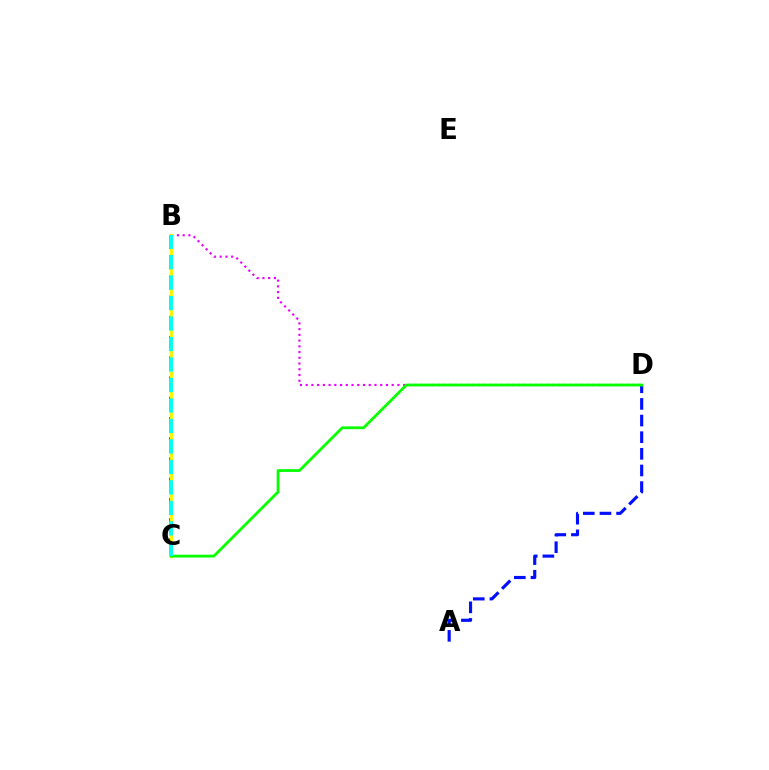{('B', 'D'): [{'color': '#ee00ff', 'line_style': 'dotted', 'thickness': 1.56}], ('B', 'C'): [{'color': '#ff0000', 'line_style': 'dashed', 'thickness': 2.75}, {'color': '#fcf500', 'line_style': 'solid', 'thickness': 2.33}, {'color': '#00fff6', 'line_style': 'dashed', 'thickness': 2.78}], ('A', 'D'): [{'color': '#0010ff', 'line_style': 'dashed', 'thickness': 2.26}], ('C', 'D'): [{'color': '#08ff00', 'line_style': 'solid', 'thickness': 2.01}]}